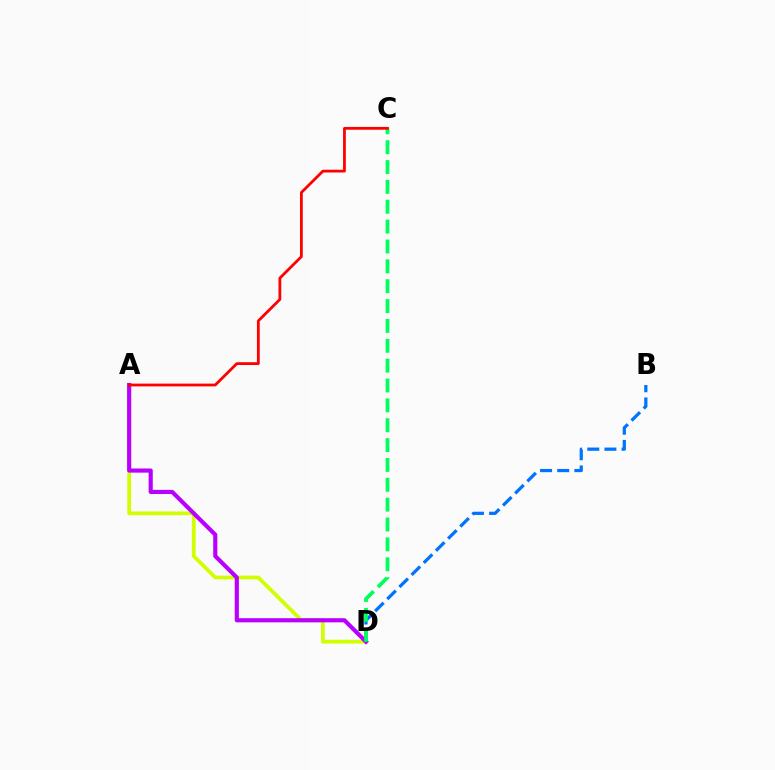{('A', 'D'): [{'color': '#d1ff00', 'line_style': 'solid', 'thickness': 2.71}, {'color': '#b900ff', 'line_style': 'solid', 'thickness': 2.99}], ('B', 'D'): [{'color': '#0074ff', 'line_style': 'dashed', 'thickness': 2.33}], ('C', 'D'): [{'color': '#00ff5c', 'line_style': 'dashed', 'thickness': 2.7}], ('A', 'C'): [{'color': '#ff0000', 'line_style': 'solid', 'thickness': 2.0}]}